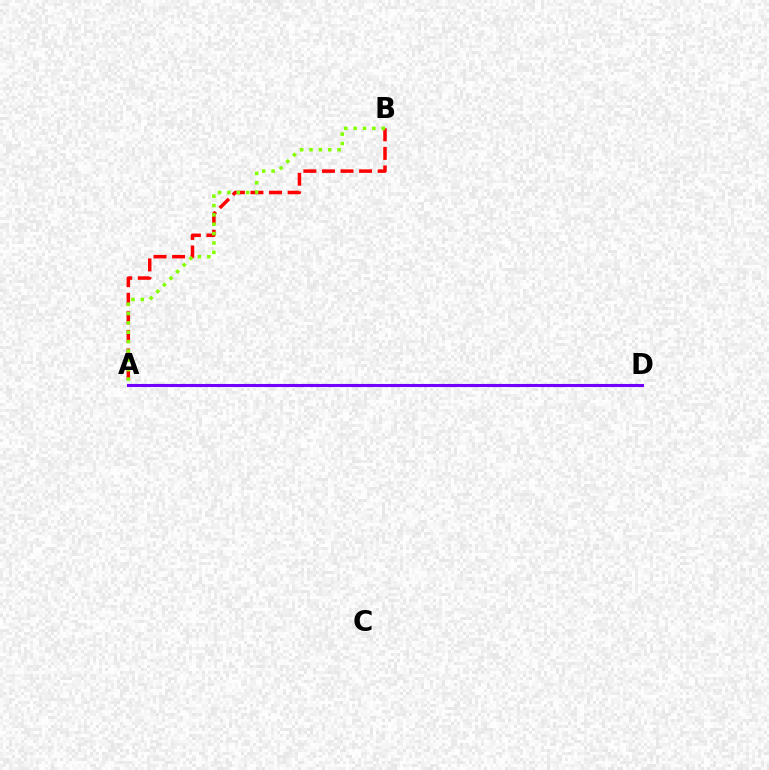{('A', 'D'): [{'color': '#00fff6', 'line_style': 'solid', 'thickness': 2.1}, {'color': '#7200ff', 'line_style': 'solid', 'thickness': 2.22}], ('A', 'B'): [{'color': '#ff0000', 'line_style': 'dashed', 'thickness': 2.52}, {'color': '#84ff00', 'line_style': 'dotted', 'thickness': 2.54}]}